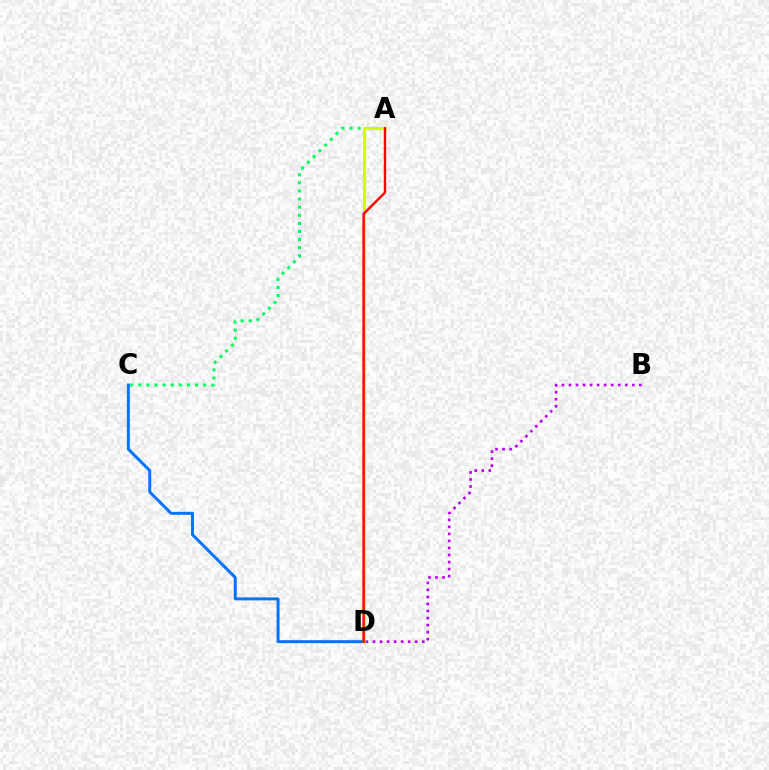{('A', 'C'): [{'color': '#00ff5c', 'line_style': 'dotted', 'thickness': 2.2}], ('C', 'D'): [{'color': '#0074ff', 'line_style': 'solid', 'thickness': 2.14}], ('A', 'D'): [{'color': '#d1ff00', 'line_style': 'solid', 'thickness': 2.21}, {'color': '#ff0000', 'line_style': 'solid', 'thickness': 1.74}], ('B', 'D'): [{'color': '#b900ff', 'line_style': 'dotted', 'thickness': 1.91}]}